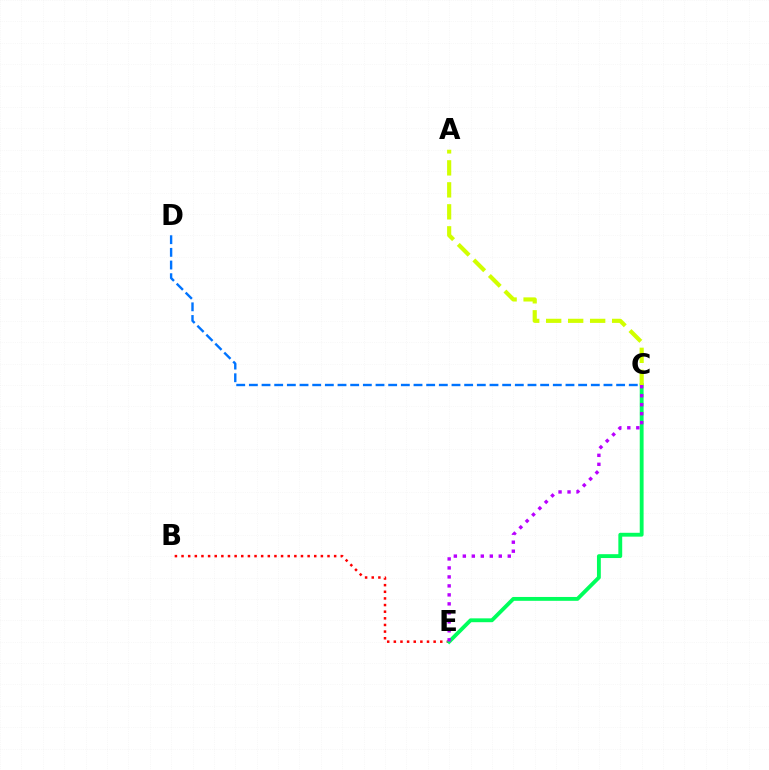{('B', 'E'): [{'color': '#ff0000', 'line_style': 'dotted', 'thickness': 1.8}], ('C', 'D'): [{'color': '#0074ff', 'line_style': 'dashed', 'thickness': 1.72}], ('C', 'E'): [{'color': '#00ff5c', 'line_style': 'solid', 'thickness': 2.77}, {'color': '#b900ff', 'line_style': 'dotted', 'thickness': 2.44}], ('A', 'C'): [{'color': '#d1ff00', 'line_style': 'dashed', 'thickness': 2.99}]}